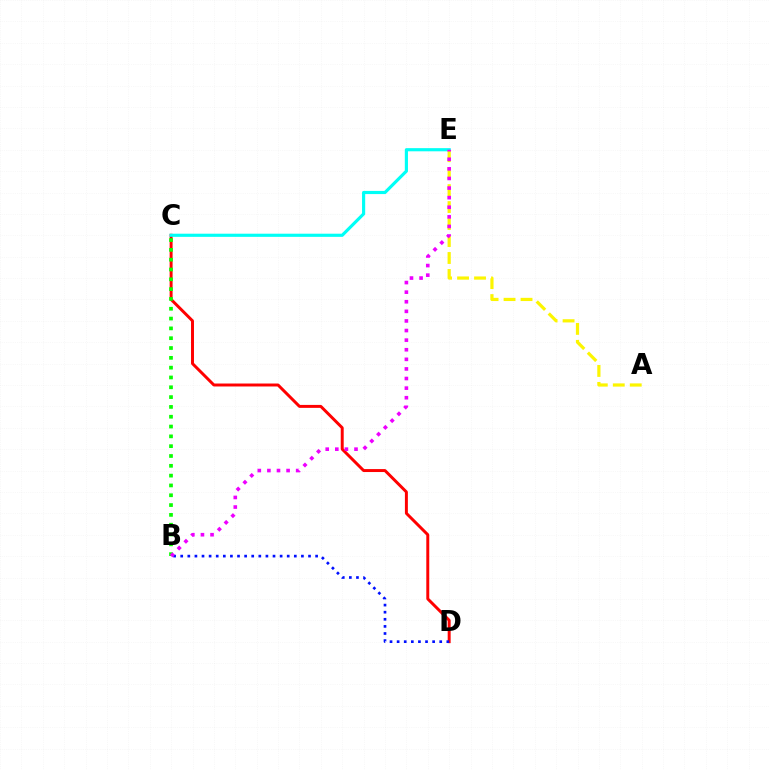{('C', 'D'): [{'color': '#ff0000', 'line_style': 'solid', 'thickness': 2.13}], ('C', 'E'): [{'color': '#00fff6', 'line_style': 'solid', 'thickness': 2.27}], ('B', 'D'): [{'color': '#0010ff', 'line_style': 'dotted', 'thickness': 1.93}], ('A', 'E'): [{'color': '#fcf500', 'line_style': 'dashed', 'thickness': 2.31}], ('B', 'C'): [{'color': '#08ff00', 'line_style': 'dotted', 'thickness': 2.67}], ('B', 'E'): [{'color': '#ee00ff', 'line_style': 'dotted', 'thickness': 2.61}]}